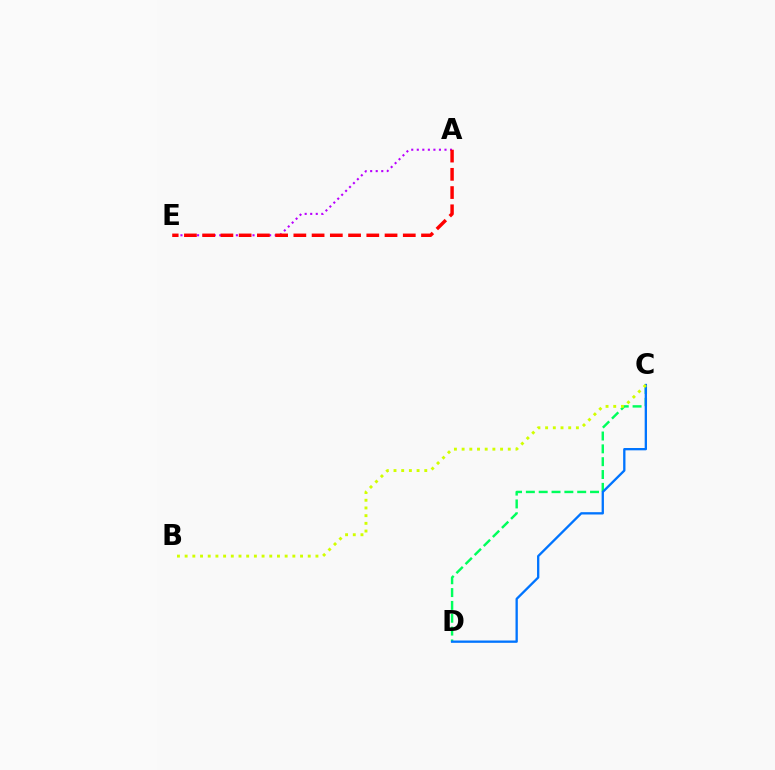{('A', 'E'): [{'color': '#b900ff', 'line_style': 'dotted', 'thickness': 1.51}, {'color': '#ff0000', 'line_style': 'dashed', 'thickness': 2.48}], ('C', 'D'): [{'color': '#00ff5c', 'line_style': 'dashed', 'thickness': 1.74}, {'color': '#0074ff', 'line_style': 'solid', 'thickness': 1.67}], ('B', 'C'): [{'color': '#d1ff00', 'line_style': 'dotted', 'thickness': 2.09}]}